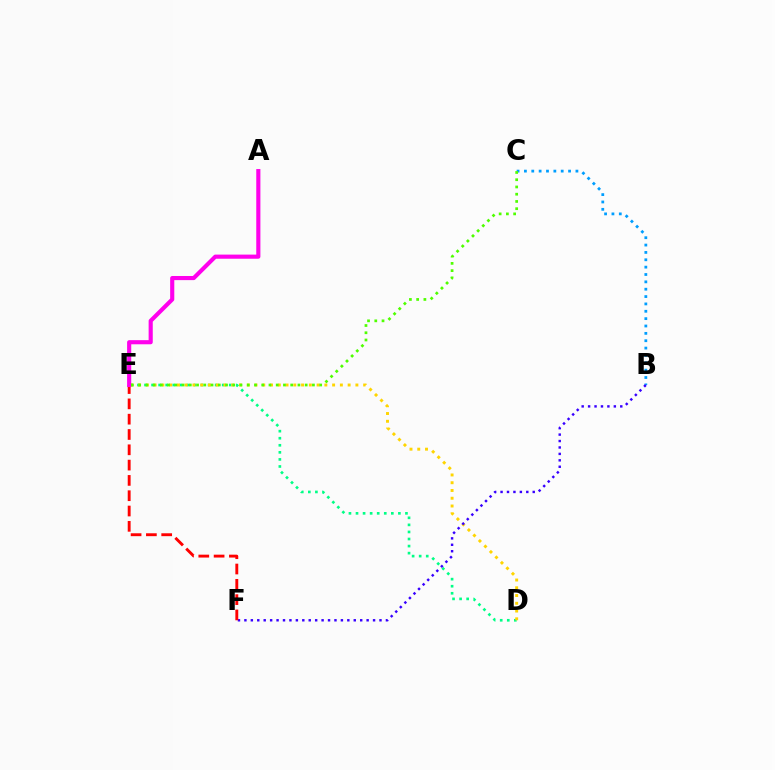{('D', 'E'): [{'color': '#00ff86', 'line_style': 'dotted', 'thickness': 1.92}, {'color': '#ffd500', 'line_style': 'dotted', 'thickness': 2.11}], ('B', 'C'): [{'color': '#009eff', 'line_style': 'dotted', 'thickness': 2.0}], ('B', 'F'): [{'color': '#3700ff', 'line_style': 'dotted', 'thickness': 1.75}], ('E', 'F'): [{'color': '#ff0000', 'line_style': 'dashed', 'thickness': 2.08}], ('A', 'E'): [{'color': '#ff00ed', 'line_style': 'solid', 'thickness': 2.97}], ('C', 'E'): [{'color': '#4fff00', 'line_style': 'dotted', 'thickness': 1.97}]}